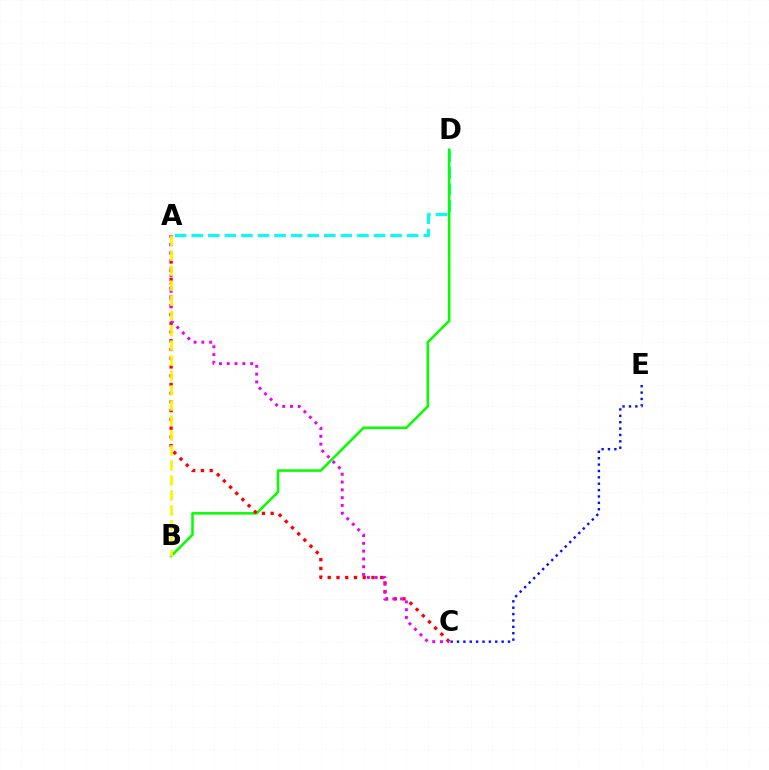{('A', 'D'): [{'color': '#00fff6', 'line_style': 'dashed', 'thickness': 2.25}], ('B', 'D'): [{'color': '#08ff00', 'line_style': 'solid', 'thickness': 1.84}], ('A', 'C'): [{'color': '#ff0000', 'line_style': 'dotted', 'thickness': 2.38}, {'color': '#ee00ff', 'line_style': 'dotted', 'thickness': 2.12}], ('C', 'E'): [{'color': '#0010ff', 'line_style': 'dotted', 'thickness': 1.73}], ('A', 'B'): [{'color': '#fcf500', 'line_style': 'dashed', 'thickness': 2.03}]}